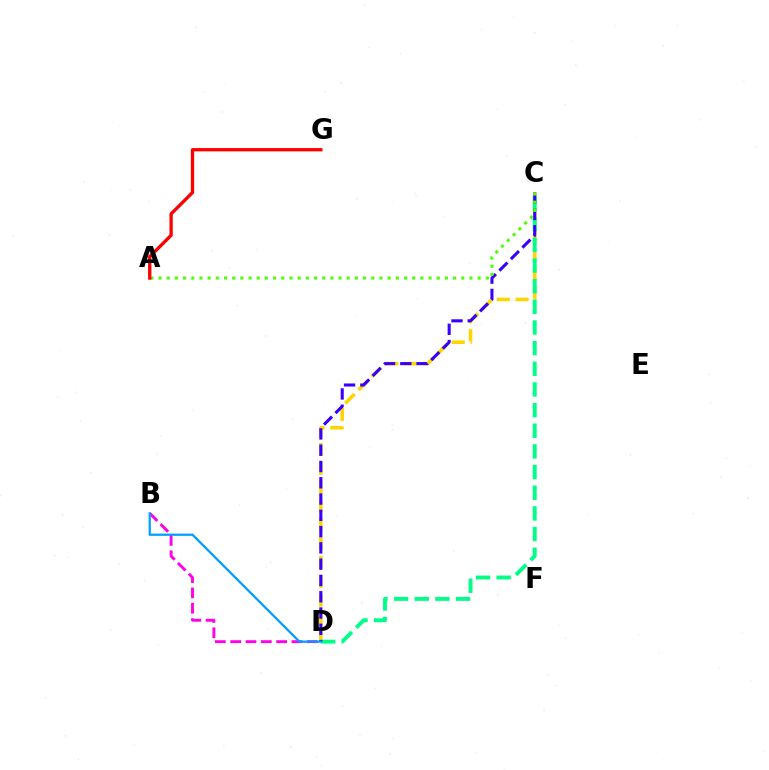{('C', 'D'): [{'color': '#ffd500', 'line_style': 'dashed', 'thickness': 2.56}, {'color': '#00ff86', 'line_style': 'dashed', 'thickness': 2.81}, {'color': '#3700ff', 'line_style': 'dashed', 'thickness': 2.21}], ('A', 'C'): [{'color': '#4fff00', 'line_style': 'dotted', 'thickness': 2.22}], ('B', 'D'): [{'color': '#ff00ed', 'line_style': 'dashed', 'thickness': 2.08}, {'color': '#009eff', 'line_style': 'solid', 'thickness': 1.62}], ('A', 'G'): [{'color': '#ff0000', 'line_style': 'solid', 'thickness': 2.38}]}